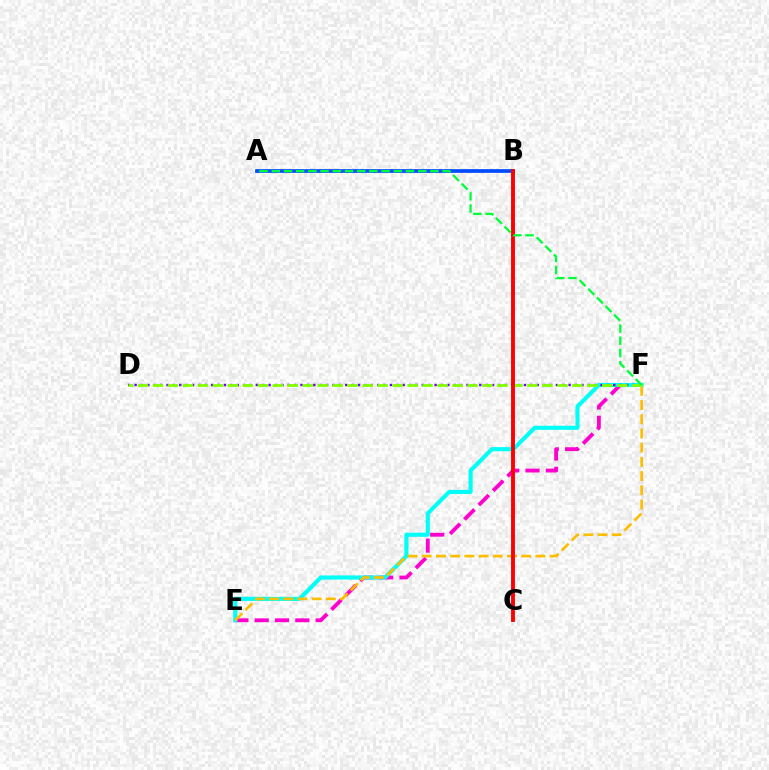{('A', 'B'): [{'color': '#004bff', 'line_style': 'solid', 'thickness': 2.67}], ('E', 'F'): [{'color': '#ff00cf', 'line_style': 'dashed', 'thickness': 2.76}, {'color': '#00fff6', 'line_style': 'solid', 'thickness': 2.97}, {'color': '#ffbd00', 'line_style': 'dashed', 'thickness': 1.93}], ('D', 'F'): [{'color': '#7200ff', 'line_style': 'dotted', 'thickness': 1.73}, {'color': '#84ff00', 'line_style': 'dashed', 'thickness': 2.03}], ('B', 'C'): [{'color': '#ff0000', 'line_style': 'solid', 'thickness': 2.8}], ('A', 'F'): [{'color': '#00ff39', 'line_style': 'dashed', 'thickness': 1.66}]}